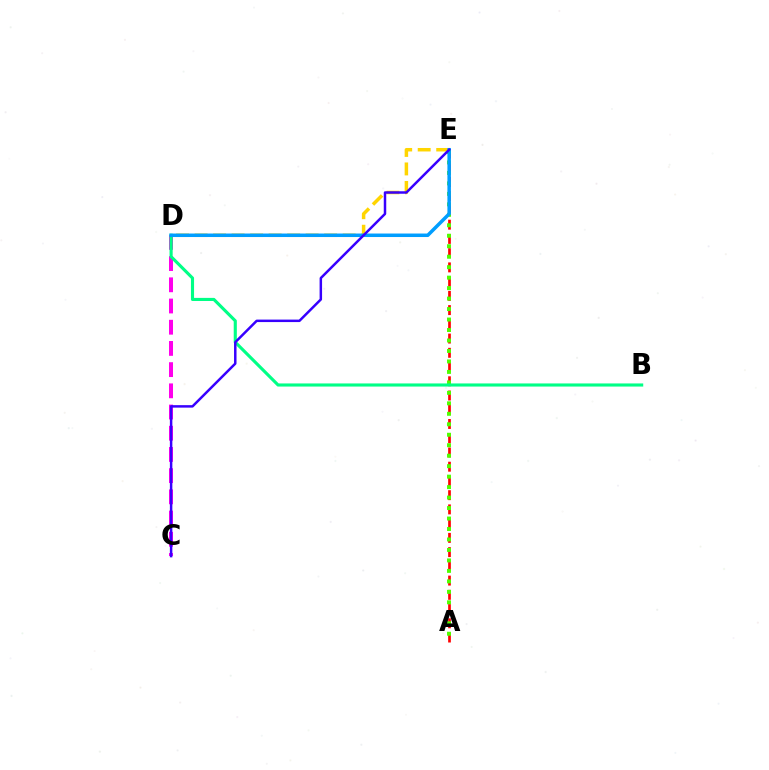{('C', 'D'): [{'color': '#ff00ed', 'line_style': 'dashed', 'thickness': 2.88}], ('A', 'E'): [{'color': '#ff0000', 'line_style': 'dashed', 'thickness': 1.93}, {'color': '#4fff00', 'line_style': 'dotted', 'thickness': 2.85}], ('D', 'E'): [{'color': '#ffd500', 'line_style': 'dashed', 'thickness': 2.51}, {'color': '#009eff', 'line_style': 'solid', 'thickness': 2.53}], ('B', 'D'): [{'color': '#00ff86', 'line_style': 'solid', 'thickness': 2.24}], ('C', 'E'): [{'color': '#3700ff', 'line_style': 'solid', 'thickness': 1.79}]}